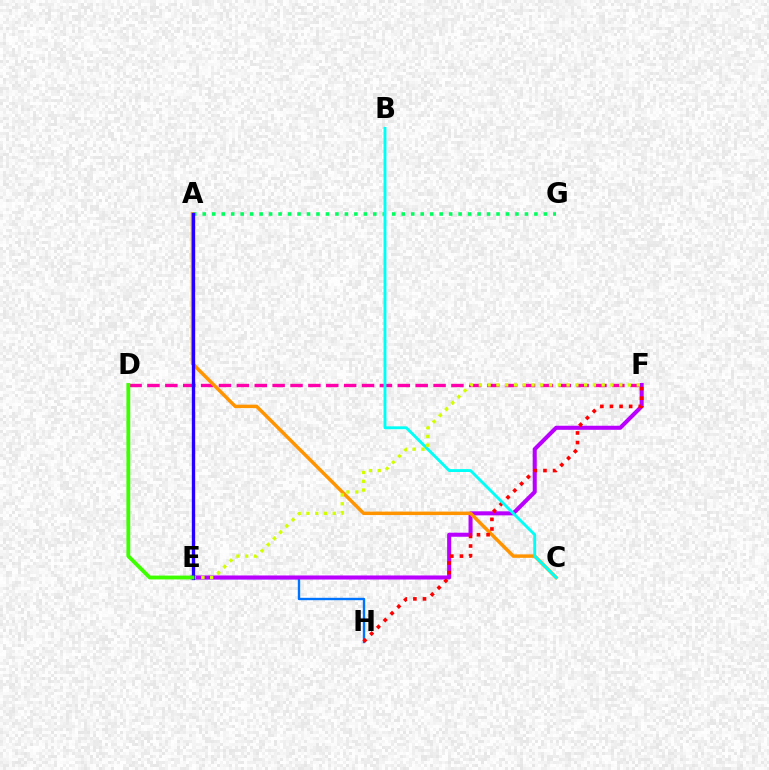{('D', 'F'): [{'color': '#ff00ac', 'line_style': 'dashed', 'thickness': 2.43}], ('E', 'H'): [{'color': '#0074ff', 'line_style': 'solid', 'thickness': 1.71}], ('E', 'F'): [{'color': '#b900ff', 'line_style': 'solid', 'thickness': 2.92}, {'color': '#d1ff00', 'line_style': 'dotted', 'thickness': 2.38}], ('A', 'G'): [{'color': '#00ff5c', 'line_style': 'dotted', 'thickness': 2.57}], ('A', 'C'): [{'color': '#ff9400', 'line_style': 'solid', 'thickness': 2.49}], ('F', 'H'): [{'color': '#ff0000', 'line_style': 'dotted', 'thickness': 2.61}], ('B', 'C'): [{'color': '#00fff6', 'line_style': 'solid', 'thickness': 2.07}], ('A', 'E'): [{'color': '#2500ff', 'line_style': 'solid', 'thickness': 2.41}], ('D', 'E'): [{'color': '#3dff00', 'line_style': 'solid', 'thickness': 2.76}]}